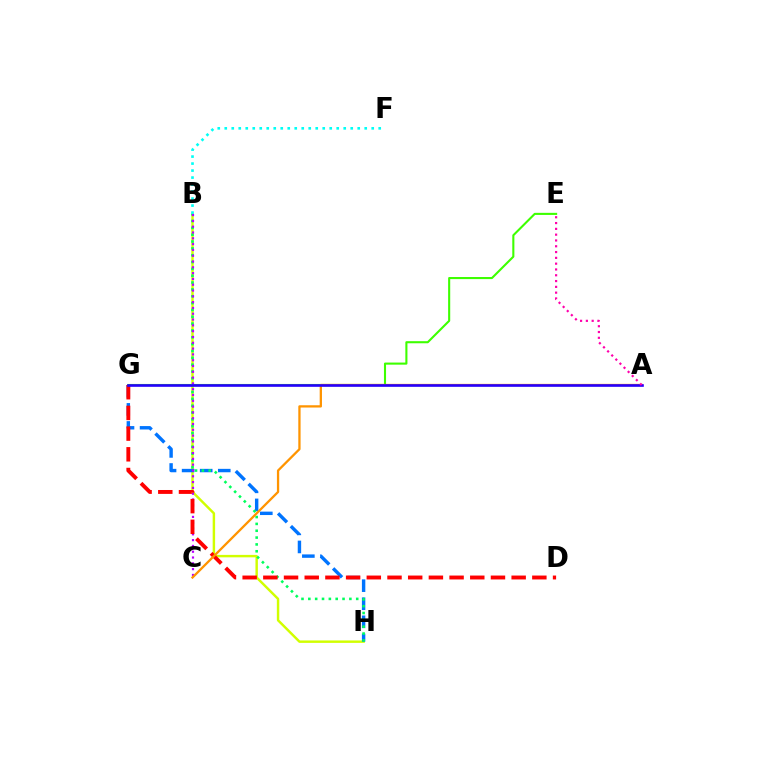{('E', 'G'): [{'color': '#3dff00', 'line_style': 'solid', 'thickness': 1.51}], ('B', 'H'): [{'color': '#d1ff00', 'line_style': 'solid', 'thickness': 1.76}, {'color': '#00ff5c', 'line_style': 'dotted', 'thickness': 1.86}], ('G', 'H'): [{'color': '#0074ff', 'line_style': 'dashed', 'thickness': 2.46}], ('B', 'C'): [{'color': '#b900ff', 'line_style': 'dotted', 'thickness': 1.58}], ('B', 'F'): [{'color': '#00fff6', 'line_style': 'dotted', 'thickness': 1.9}], ('D', 'G'): [{'color': '#ff0000', 'line_style': 'dashed', 'thickness': 2.81}], ('A', 'C'): [{'color': '#ff9400', 'line_style': 'solid', 'thickness': 1.64}], ('A', 'G'): [{'color': '#2500ff', 'line_style': 'solid', 'thickness': 1.9}], ('A', 'E'): [{'color': '#ff00ac', 'line_style': 'dotted', 'thickness': 1.58}]}